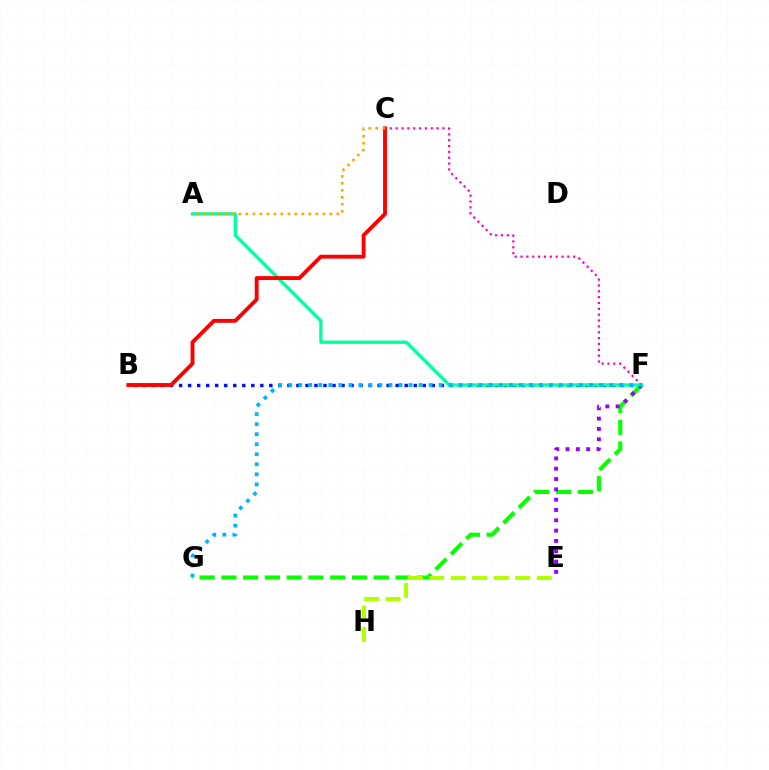{('B', 'F'): [{'color': '#0010ff', 'line_style': 'dotted', 'thickness': 2.45}], ('F', 'G'): [{'color': '#08ff00', 'line_style': 'dashed', 'thickness': 2.96}, {'color': '#00b5ff', 'line_style': 'dotted', 'thickness': 2.72}], ('C', 'F'): [{'color': '#ff00bd', 'line_style': 'dotted', 'thickness': 1.59}], ('E', 'F'): [{'color': '#9b00ff', 'line_style': 'dotted', 'thickness': 2.8}], ('A', 'F'): [{'color': '#00ff9d', 'line_style': 'solid', 'thickness': 2.35}], ('B', 'C'): [{'color': '#ff0000', 'line_style': 'solid', 'thickness': 2.79}], ('A', 'C'): [{'color': '#ffa500', 'line_style': 'dotted', 'thickness': 1.9}], ('E', 'H'): [{'color': '#b3ff00', 'line_style': 'dashed', 'thickness': 2.92}]}